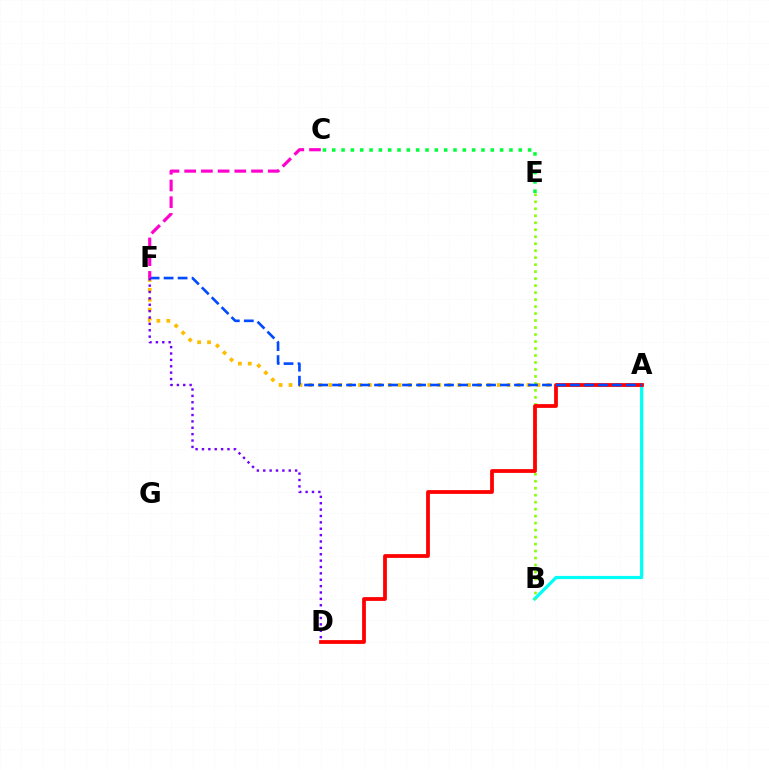{('A', 'B'): [{'color': '#00fff6', 'line_style': 'solid', 'thickness': 2.32}], ('A', 'F'): [{'color': '#ffbd00', 'line_style': 'dotted', 'thickness': 2.69}, {'color': '#004bff', 'line_style': 'dashed', 'thickness': 1.9}], ('B', 'E'): [{'color': '#84ff00', 'line_style': 'dotted', 'thickness': 1.9}], ('A', 'D'): [{'color': '#ff0000', 'line_style': 'solid', 'thickness': 2.72}], ('C', 'E'): [{'color': '#00ff39', 'line_style': 'dotted', 'thickness': 2.53}], ('D', 'F'): [{'color': '#7200ff', 'line_style': 'dotted', 'thickness': 1.73}], ('C', 'F'): [{'color': '#ff00cf', 'line_style': 'dashed', 'thickness': 2.27}]}